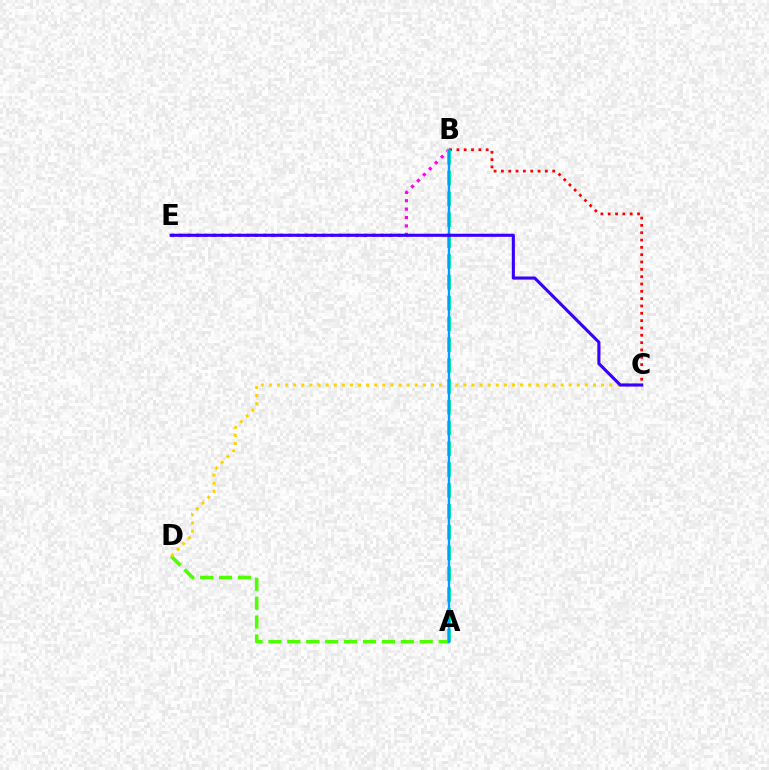{('B', 'E'): [{'color': '#ff00ed', 'line_style': 'dotted', 'thickness': 2.28}], ('A', 'D'): [{'color': '#4fff00', 'line_style': 'dashed', 'thickness': 2.57}], ('B', 'C'): [{'color': '#ff0000', 'line_style': 'dotted', 'thickness': 1.99}], ('C', 'D'): [{'color': '#ffd500', 'line_style': 'dotted', 'thickness': 2.2}], ('A', 'B'): [{'color': '#00ff86', 'line_style': 'dashed', 'thickness': 2.83}, {'color': '#009eff', 'line_style': 'solid', 'thickness': 1.74}], ('C', 'E'): [{'color': '#3700ff', 'line_style': 'solid', 'thickness': 2.23}]}